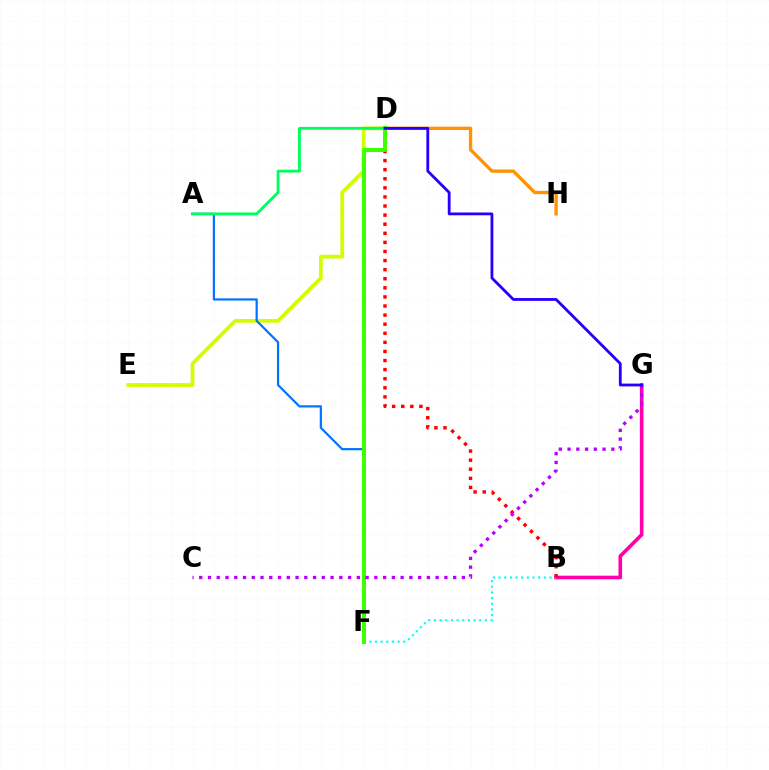{('D', 'E'): [{'color': '#d1ff00', 'line_style': 'solid', 'thickness': 2.71}], ('A', 'F'): [{'color': '#0074ff', 'line_style': 'solid', 'thickness': 1.59}], ('B', 'G'): [{'color': '#ff00ac', 'line_style': 'solid', 'thickness': 2.61}], ('B', 'F'): [{'color': '#00fff6', 'line_style': 'dotted', 'thickness': 1.54}], ('D', 'H'): [{'color': '#ff9400', 'line_style': 'solid', 'thickness': 2.41}], ('B', 'D'): [{'color': '#ff0000', 'line_style': 'dotted', 'thickness': 2.47}], ('D', 'F'): [{'color': '#3dff00', 'line_style': 'solid', 'thickness': 2.88}], ('A', 'D'): [{'color': '#00ff5c', 'line_style': 'solid', 'thickness': 2.06}], ('C', 'G'): [{'color': '#b900ff', 'line_style': 'dotted', 'thickness': 2.38}], ('D', 'G'): [{'color': '#2500ff', 'line_style': 'solid', 'thickness': 2.01}]}